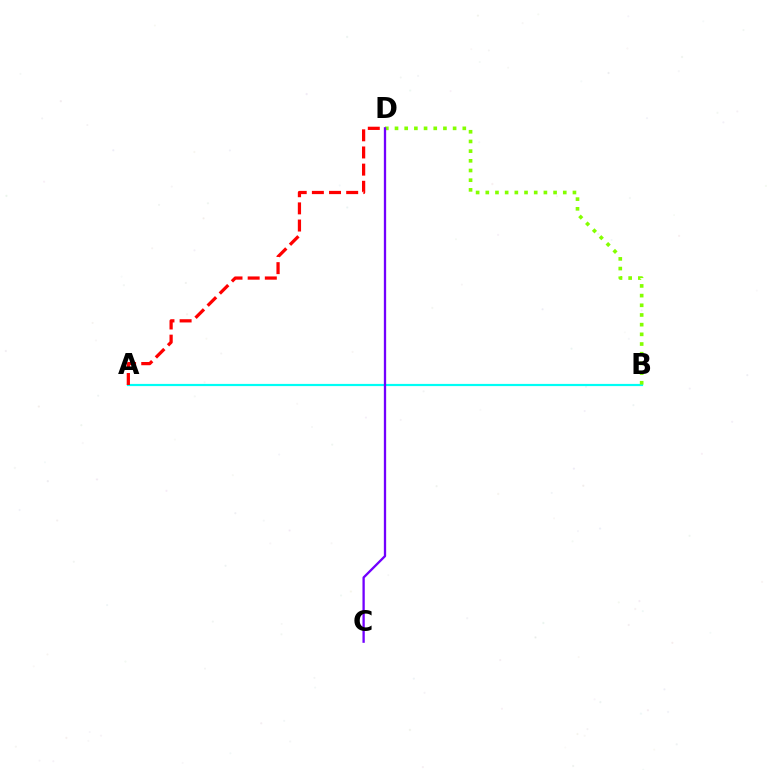{('A', 'B'): [{'color': '#00fff6', 'line_style': 'solid', 'thickness': 1.58}], ('B', 'D'): [{'color': '#84ff00', 'line_style': 'dotted', 'thickness': 2.63}], ('C', 'D'): [{'color': '#7200ff', 'line_style': 'solid', 'thickness': 1.66}], ('A', 'D'): [{'color': '#ff0000', 'line_style': 'dashed', 'thickness': 2.33}]}